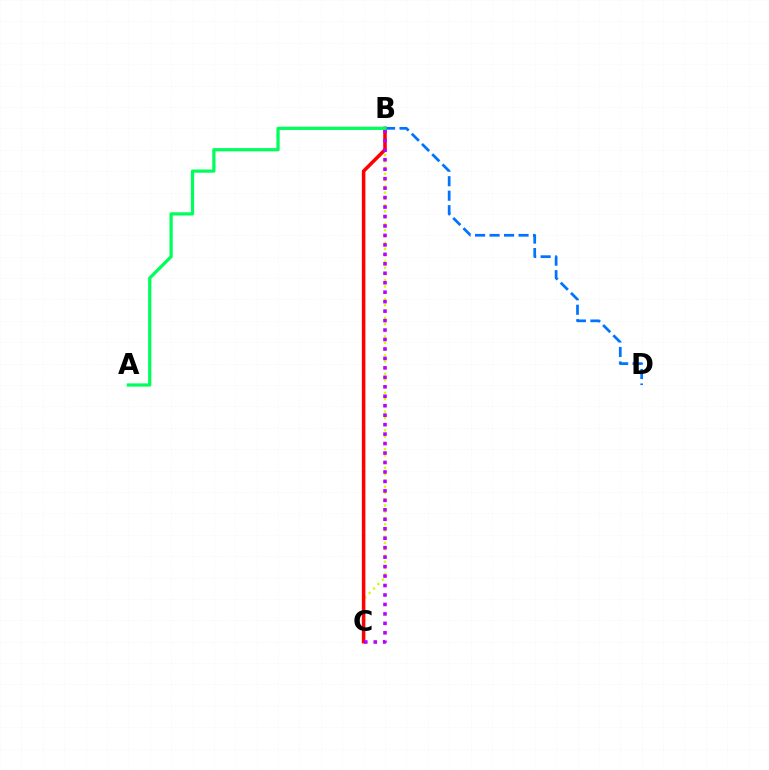{('B', 'C'): [{'color': '#d1ff00', 'line_style': 'dotted', 'thickness': 1.7}, {'color': '#ff0000', 'line_style': 'solid', 'thickness': 2.54}, {'color': '#b900ff', 'line_style': 'dotted', 'thickness': 2.57}], ('B', 'D'): [{'color': '#0074ff', 'line_style': 'dashed', 'thickness': 1.97}], ('A', 'B'): [{'color': '#00ff5c', 'line_style': 'solid', 'thickness': 2.33}]}